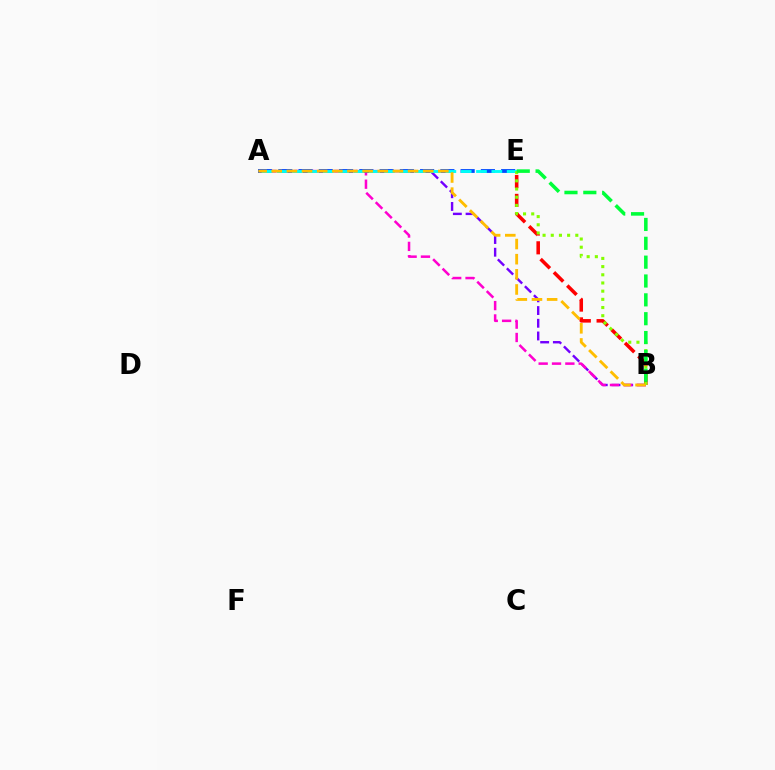{('A', 'B'): [{'color': '#7200ff', 'line_style': 'dashed', 'thickness': 1.73}, {'color': '#ff00cf', 'line_style': 'dashed', 'thickness': 1.81}, {'color': '#ffbd00', 'line_style': 'dashed', 'thickness': 2.06}], ('B', 'E'): [{'color': '#ff0000', 'line_style': 'dashed', 'thickness': 2.55}, {'color': '#84ff00', 'line_style': 'dotted', 'thickness': 2.22}, {'color': '#00ff39', 'line_style': 'dashed', 'thickness': 2.56}], ('A', 'E'): [{'color': '#004bff', 'line_style': 'dashed', 'thickness': 2.75}, {'color': '#00fff6', 'line_style': 'dashed', 'thickness': 2.08}]}